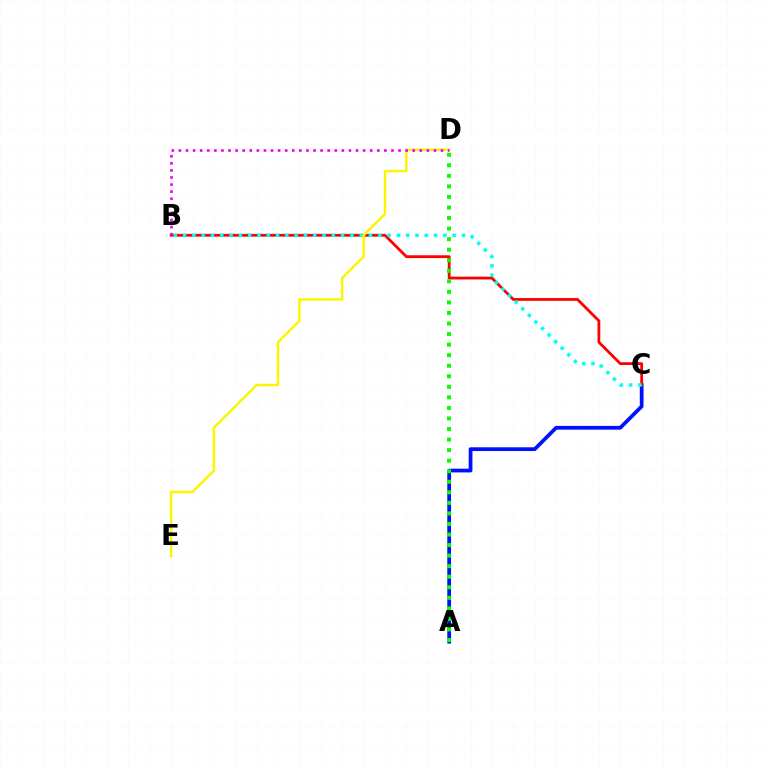{('A', 'C'): [{'color': '#0010ff', 'line_style': 'solid', 'thickness': 2.7}], ('B', 'C'): [{'color': '#ff0000', 'line_style': 'solid', 'thickness': 2.01}, {'color': '#00fff6', 'line_style': 'dotted', 'thickness': 2.53}], ('A', 'D'): [{'color': '#08ff00', 'line_style': 'dotted', 'thickness': 2.87}], ('D', 'E'): [{'color': '#fcf500', 'line_style': 'solid', 'thickness': 1.76}], ('B', 'D'): [{'color': '#ee00ff', 'line_style': 'dotted', 'thickness': 1.92}]}